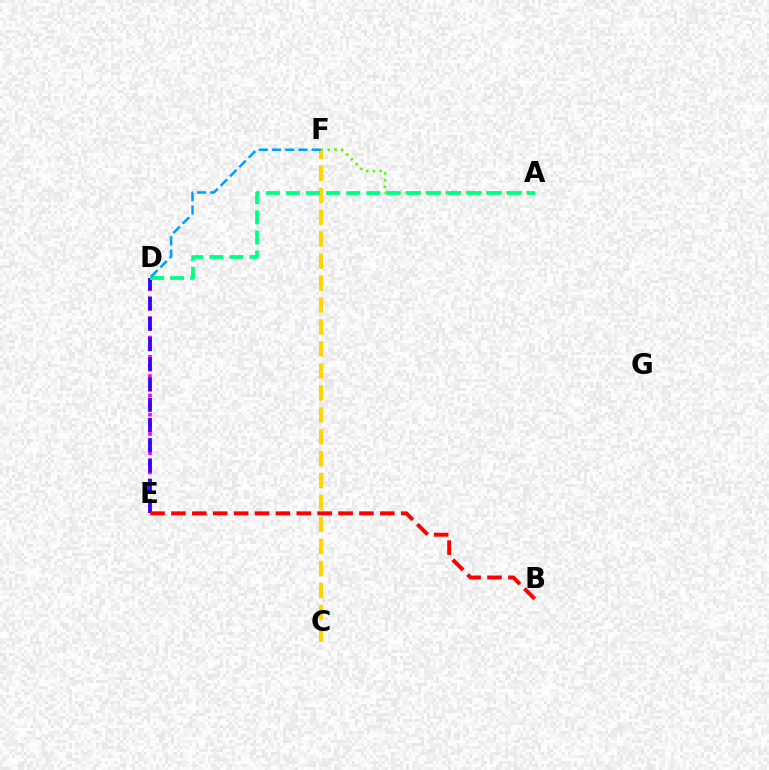{('D', 'E'): [{'color': '#ff00ed', 'line_style': 'dotted', 'thickness': 2.62}, {'color': '#3700ff', 'line_style': 'dashed', 'thickness': 2.75}], ('A', 'F'): [{'color': '#4fff00', 'line_style': 'dotted', 'thickness': 1.83}], ('B', 'E'): [{'color': '#ff0000', 'line_style': 'dashed', 'thickness': 2.84}], ('C', 'F'): [{'color': '#ffd500', 'line_style': 'dashed', 'thickness': 2.98}], ('A', 'D'): [{'color': '#00ff86', 'line_style': 'dashed', 'thickness': 2.73}], ('D', 'F'): [{'color': '#009eff', 'line_style': 'dashed', 'thickness': 1.8}]}